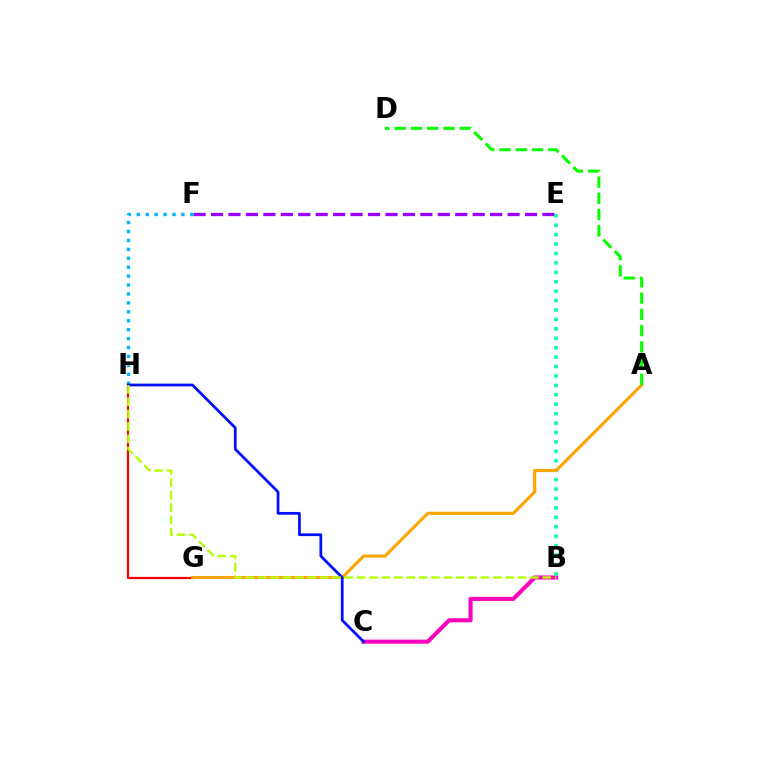{('E', 'F'): [{'color': '#9b00ff', 'line_style': 'dashed', 'thickness': 2.37}], ('F', 'H'): [{'color': '#00b5ff', 'line_style': 'dotted', 'thickness': 2.42}], ('G', 'H'): [{'color': '#ff0000', 'line_style': 'solid', 'thickness': 1.58}], ('B', 'C'): [{'color': '#ff00bd', 'line_style': 'solid', 'thickness': 2.94}], ('B', 'E'): [{'color': '#00ff9d', 'line_style': 'dotted', 'thickness': 2.56}], ('A', 'G'): [{'color': '#ffa500', 'line_style': 'solid', 'thickness': 2.24}], ('C', 'H'): [{'color': '#0010ff', 'line_style': 'solid', 'thickness': 1.98}], ('B', 'H'): [{'color': '#b3ff00', 'line_style': 'dashed', 'thickness': 1.68}], ('A', 'D'): [{'color': '#08ff00', 'line_style': 'dashed', 'thickness': 2.21}]}